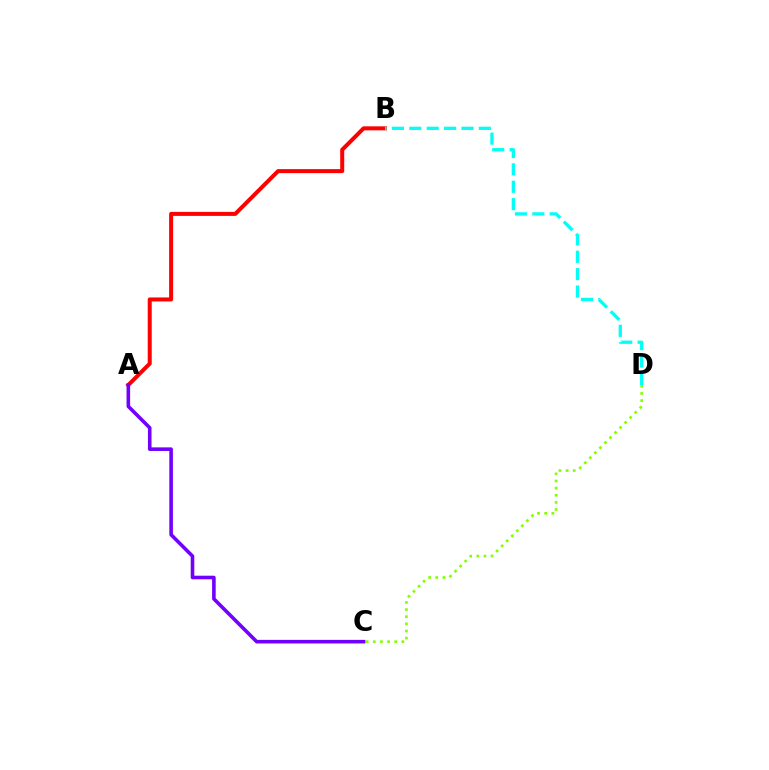{('C', 'D'): [{'color': '#84ff00', 'line_style': 'dotted', 'thickness': 1.94}], ('A', 'B'): [{'color': '#ff0000', 'line_style': 'solid', 'thickness': 2.88}], ('A', 'C'): [{'color': '#7200ff', 'line_style': 'solid', 'thickness': 2.58}], ('B', 'D'): [{'color': '#00fff6', 'line_style': 'dashed', 'thickness': 2.36}]}